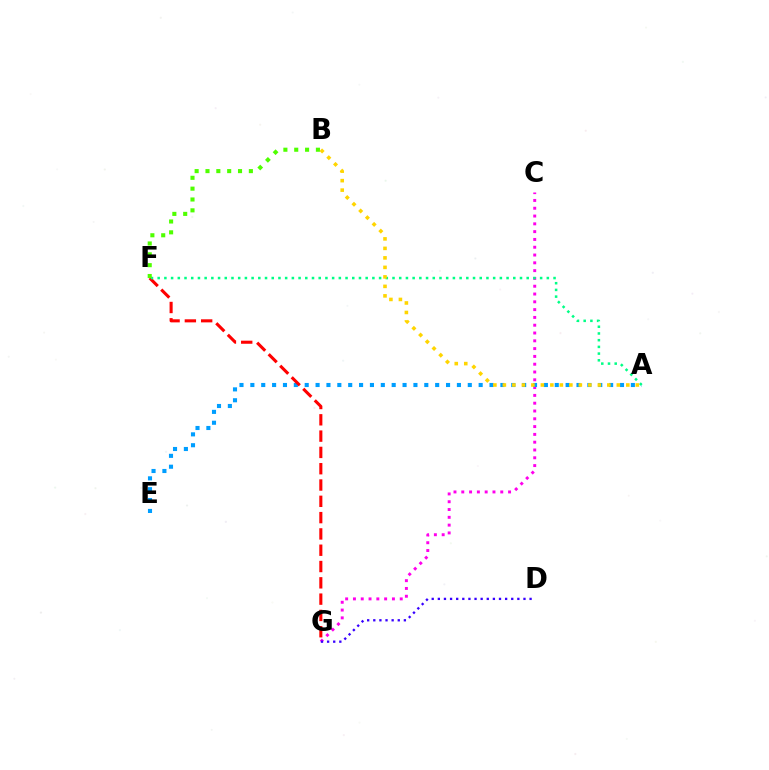{('C', 'G'): [{'color': '#ff00ed', 'line_style': 'dotted', 'thickness': 2.12}], ('A', 'E'): [{'color': '#009eff', 'line_style': 'dotted', 'thickness': 2.95}], ('F', 'G'): [{'color': '#ff0000', 'line_style': 'dashed', 'thickness': 2.21}], ('D', 'G'): [{'color': '#3700ff', 'line_style': 'dotted', 'thickness': 1.66}], ('A', 'F'): [{'color': '#00ff86', 'line_style': 'dotted', 'thickness': 1.82}], ('B', 'F'): [{'color': '#4fff00', 'line_style': 'dotted', 'thickness': 2.95}], ('A', 'B'): [{'color': '#ffd500', 'line_style': 'dotted', 'thickness': 2.58}]}